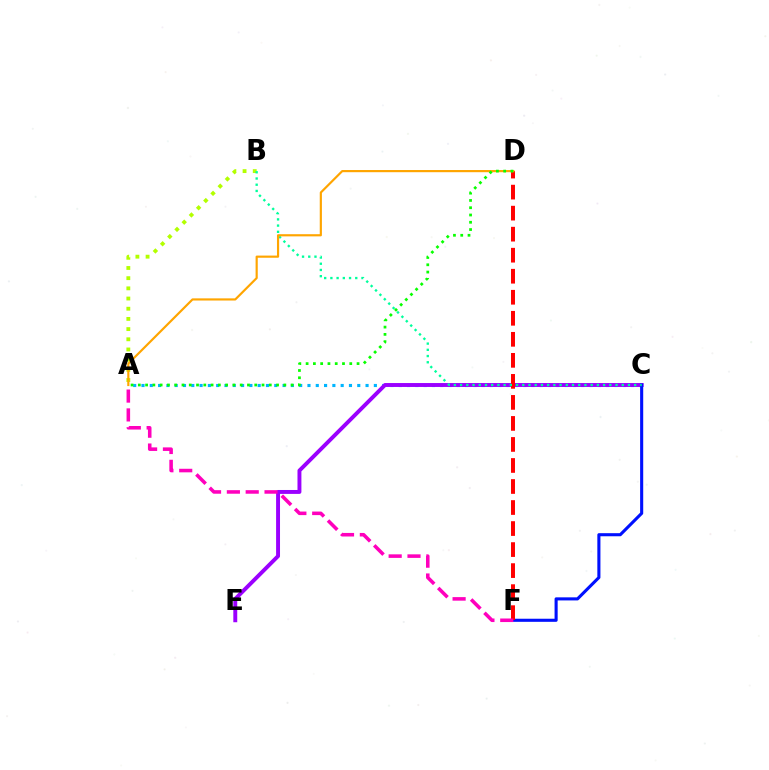{('A', 'C'): [{'color': '#00b5ff', 'line_style': 'dotted', 'thickness': 2.25}], ('A', 'B'): [{'color': '#b3ff00', 'line_style': 'dotted', 'thickness': 2.77}], ('C', 'E'): [{'color': '#9b00ff', 'line_style': 'solid', 'thickness': 2.82}], ('C', 'F'): [{'color': '#0010ff', 'line_style': 'solid', 'thickness': 2.22}], ('D', 'F'): [{'color': '#ff0000', 'line_style': 'dashed', 'thickness': 2.86}], ('B', 'C'): [{'color': '#00ff9d', 'line_style': 'dotted', 'thickness': 1.69}], ('A', 'F'): [{'color': '#ff00bd', 'line_style': 'dashed', 'thickness': 2.56}], ('A', 'D'): [{'color': '#ffa500', 'line_style': 'solid', 'thickness': 1.56}, {'color': '#08ff00', 'line_style': 'dotted', 'thickness': 1.98}]}